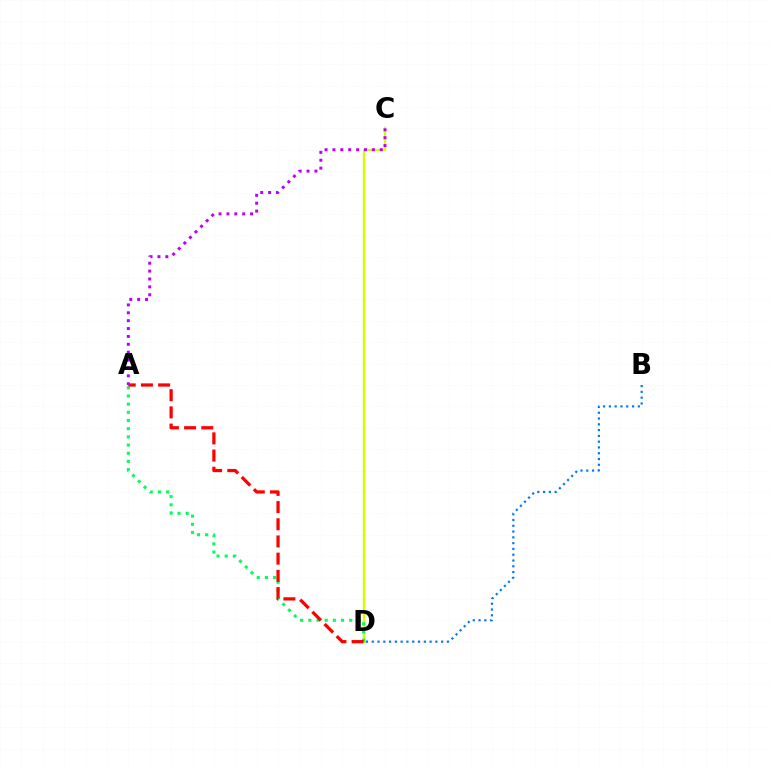{('B', 'D'): [{'color': '#0074ff', 'line_style': 'dotted', 'thickness': 1.57}], ('C', 'D'): [{'color': '#d1ff00', 'line_style': 'solid', 'thickness': 1.69}], ('A', 'D'): [{'color': '#00ff5c', 'line_style': 'dotted', 'thickness': 2.22}, {'color': '#ff0000', 'line_style': 'dashed', 'thickness': 2.34}], ('A', 'C'): [{'color': '#b900ff', 'line_style': 'dotted', 'thickness': 2.14}]}